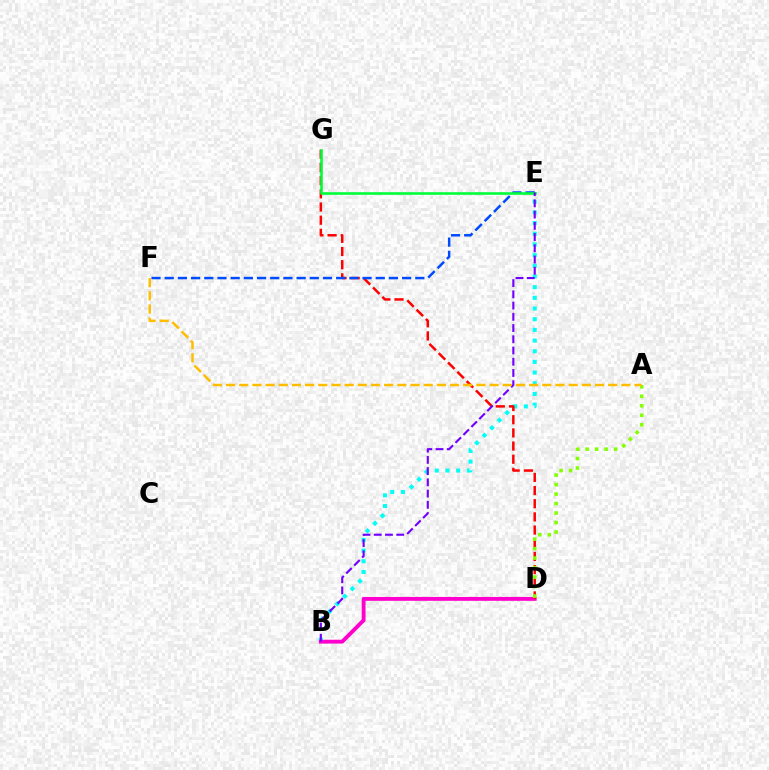{('B', 'E'): [{'color': '#00fff6', 'line_style': 'dotted', 'thickness': 2.9}, {'color': '#7200ff', 'line_style': 'dashed', 'thickness': 1.53}], ('B', 'D'): [{'color': '#ff00cf', 'line_style': 'solid', 'thickness': 2.77}], ('D', 'G'): [{'color': '#ff0000', 'line_style': 'dashed', 'thickness': 1.79}], ('E', 'F'): [{'color': '#004bff', 'line_style': 'dashed', 'thickness': 1.79}], ('A', 'D'): [{'color': '#84ff00', 'line_style': 'dotted', 'thickness': 2.58}], ('E', 'G'): [{'color': '#00ff39', 'line_style': 'solid', 'thickness': 1.88}], ('A', 'F'): [{'color': '#ffbd00', 'line_style': 'dashed', 'thickness': 1.79}]}